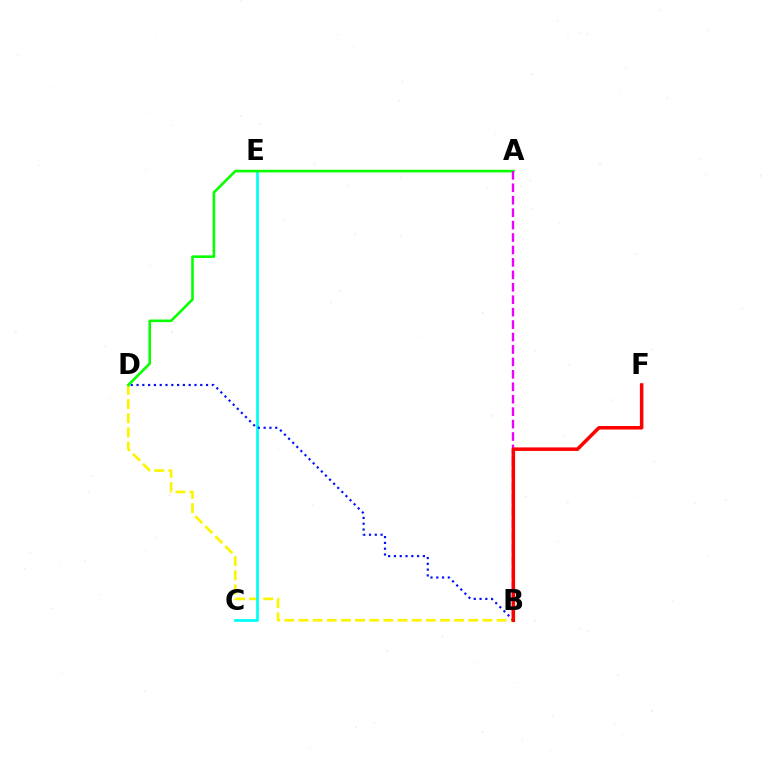{('B', 'D'): [{'color': '#fcf500', 'line_style': 'dashed', 'thickness': 1.92}, {'color': '#0010ff', 'line_style': 'dotted', 'thickness': 1.57}], ('C', 'E'): [{'color': '#00fff6', 'line_style': 'solid', 'thickness': 1.96}], ('A', 'D'): [{'color': '#08ff00', 'line_style': 'solid', 'thickness': 1.86}], ('A', 'B'): [{'color': '#ee00ff', 'line_style': 'dashed', 'thickness': 1.69}], ('B', 'F'): [{'color': '#ff0000', 'line_style': 'solid', 'thickness': 2.53}]}